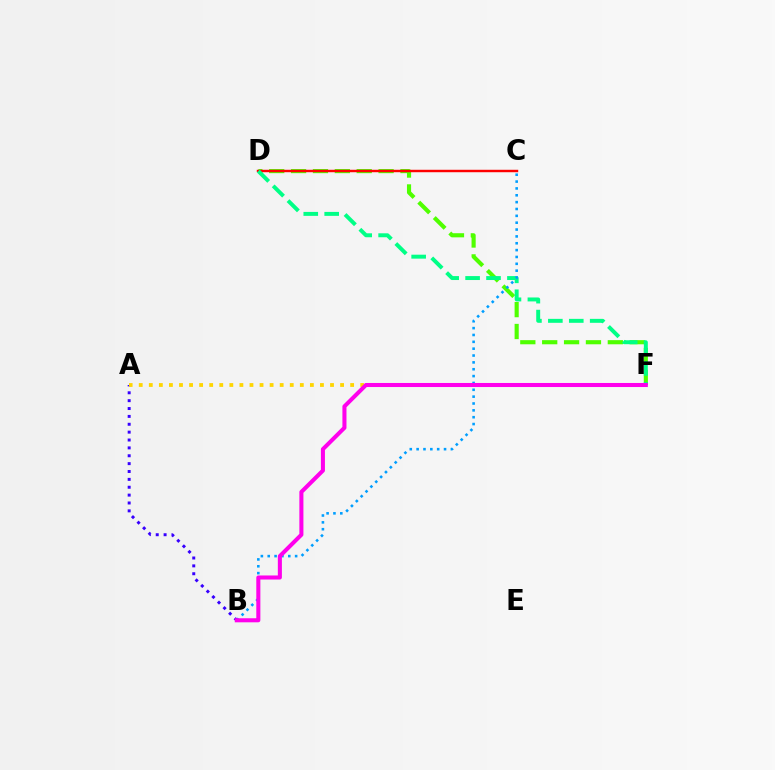{('D', 'F'): [{'color': '#4fff00', 'line_style': 'dashed', 'thickness': 2.97}, {'color': '#00ff86', 'line_style': 'dashed', 'thickness': 2.84}], ('A', 'B'): [{'color': '#3700ff', 'line_style': 'dotted', 'thickness': 2.14}], ('C', 'D'): [{'color': '#ff0000', 'line_style': 'solid', 'thickness': 1.76}], ('B', 'C'): [{'color': '#009eff', 'line_style': 'dotted', 'thickness': 1.86}], ('A', 'F'): [{'color': '#ffd500', 'line_style': 'dotted', 'thickness': 2.74}], ('B', 'F'): [{'color': '#ff00ed', 'line_style': 'solid', 'thickness': 2.92}]}